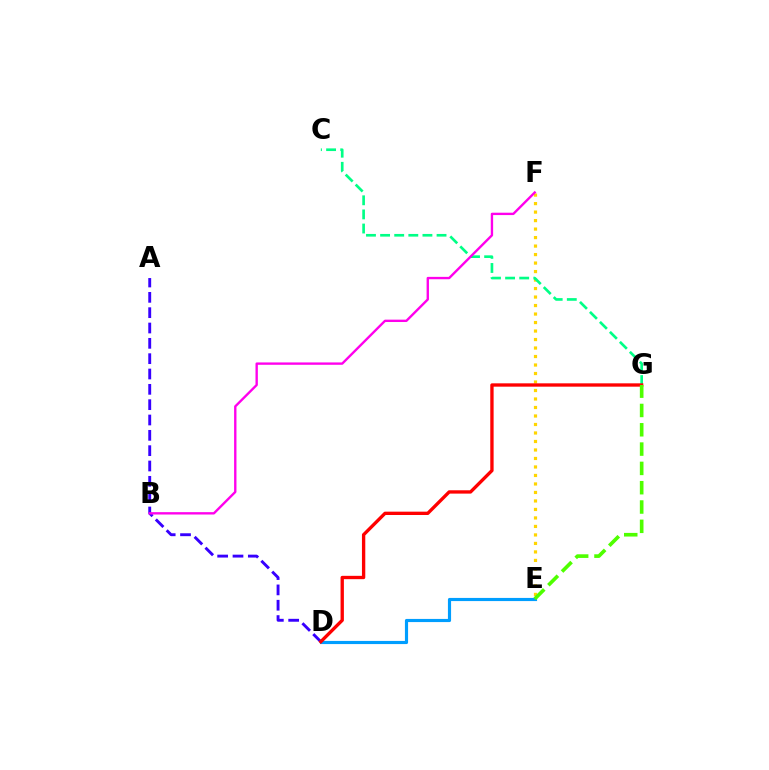{('E', 'F'): [{'color': '#ffd500', 'line_style': 'dotted', 'thickness': 2.31}], ('A', 'D'): [{'color': '#3700ff', 'line_style': 'dashed', 'thickness': 2.08}], ('C', 'G'): [{'color': '#00ff86', 'line_style': 'dashed', 'thickness': 1.92}], ('D', 'E'): [{'color': '#009eff', 'line_style': 'solid', 'thickness': 2.27}], ('D', 'G'): [{'color': '#ff0000', 'line_style': 'solid', 'thickness': 2.4}], ('B', 'F'): [{'color': '#ff00ed', 'line_style': 'solid', 'thickness': 1.7}], ('E', 'G'): [{'color': '#4fff00', 'line_style': 'dashed', 'thickness': 2.62}]}